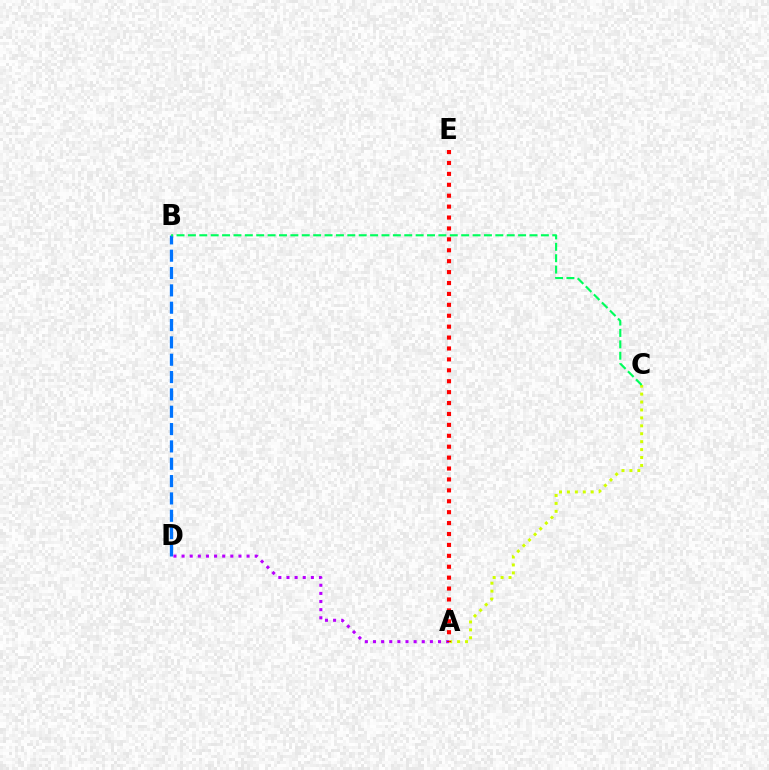{('A', 'C'): [{'color': '#d1ff00', 'line_style': 'dotted', 'thickness': 2.15}], ('B', 'D'): [{'color': '#0074ff', 'line_style': 'dashed', 'thickness': 2.36}], ('A', 'D'): [{'color': '#b900ff', 'line_style': 'dotted', 'thickness': 2.21}], ('B', 'C'): [{'color': '#00ff5c', 'line_style': 'dashed', 'thickness': 1.55}], ('A', 'E'): [{'color': '#ff0000', 'line_style': 'dotted', 'thickness': 2.96}]}